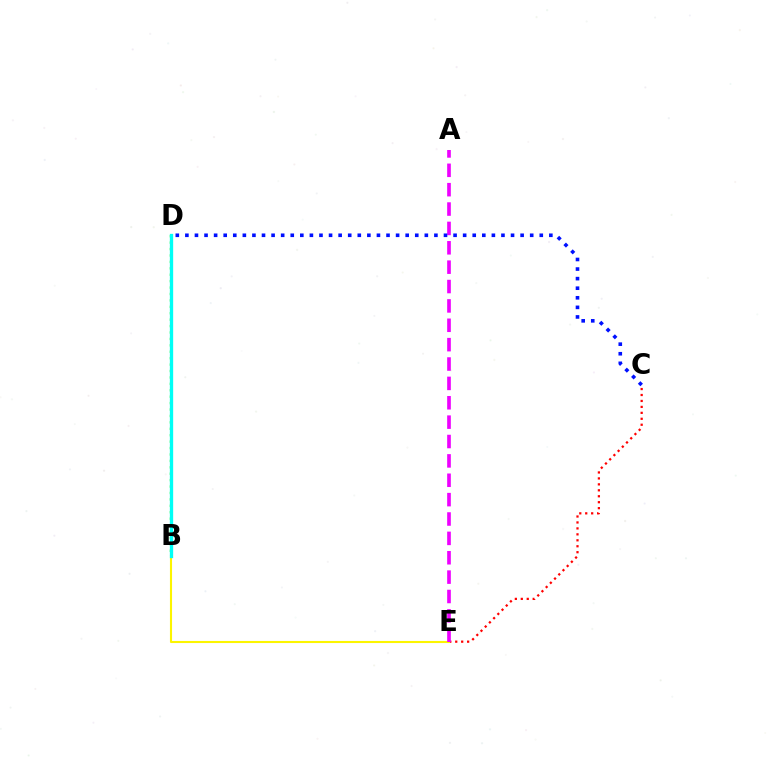{('C', 'E'): [{'color': '#ff0000', 'line_style': 'dotted', 'thickness': 1.62}], ('B', 'D'): [{'color': '#08ff00', 'line_style': 'dotted', 'thickness': 1.74}, {'color': '#00fff6', 'line_style': 'solid', 'thickness': 2.39}], ('B', 'E'): [{'color': '#fcf500', 'line_style': 'solid', 'thickness': 1.51}], ('A', 'E'): [{'color': '#ee00ff', 'line_style': 'dashed', 'thickness': 2.63}], ('C', 'D'): [{'color': '#0010ff', 'line_style': 'dotted', 'thickness': 2.6}]}